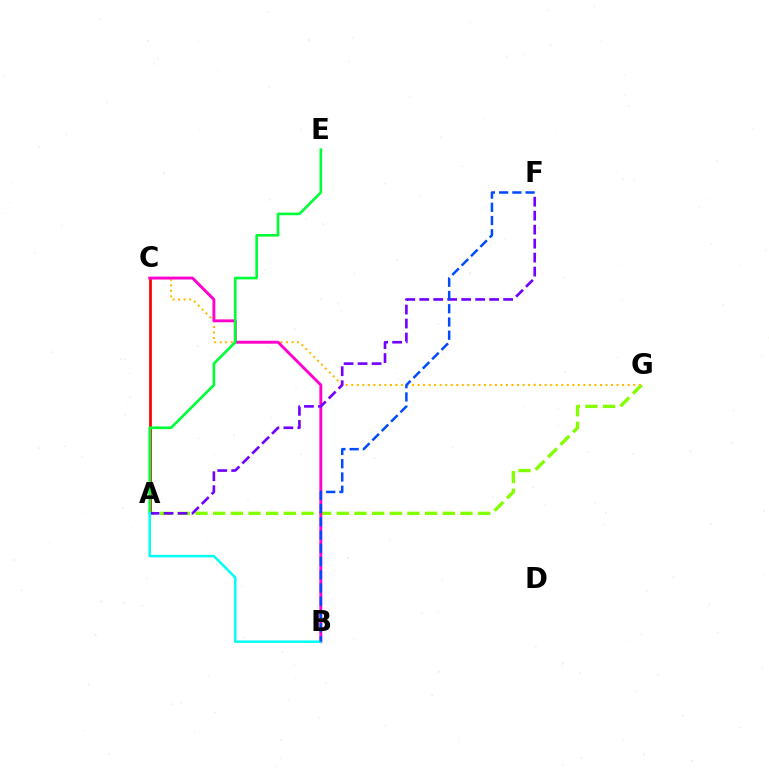{('A', 'C'): [{'color': '#ff0000', 'line_style': 'solid', 'thickness': 1.96}], ('A', 'G'): [{'color': '#84ff00', 'line_style': 'dashed', 'thickness': 2.4}], ('C', 'G'): [{'color': '#ffbd00', 'line_style': 'dotted', 'thickness': 1.5}], ('B', 'C'): [{'color': '#ff00cf', 'line_style': 'solid', 'thickness': 2.09}], ('A', 'E'): [{'color': '#00ff39', 'line_style': 'solid', 'thickness': 1.91}], ('A', 'F'): [{'color': '#7200ff', 'line_style': 'dashed', 'thickness': 1.9}], ('A', 'B'): [{'color': '#00fff6', 'line_style': 'solid', 'thickness': 1.78}], ('B', 'F'): [{'color': '#004bff', 'line_style': 'dashed', 'thickness': 1.8}]}